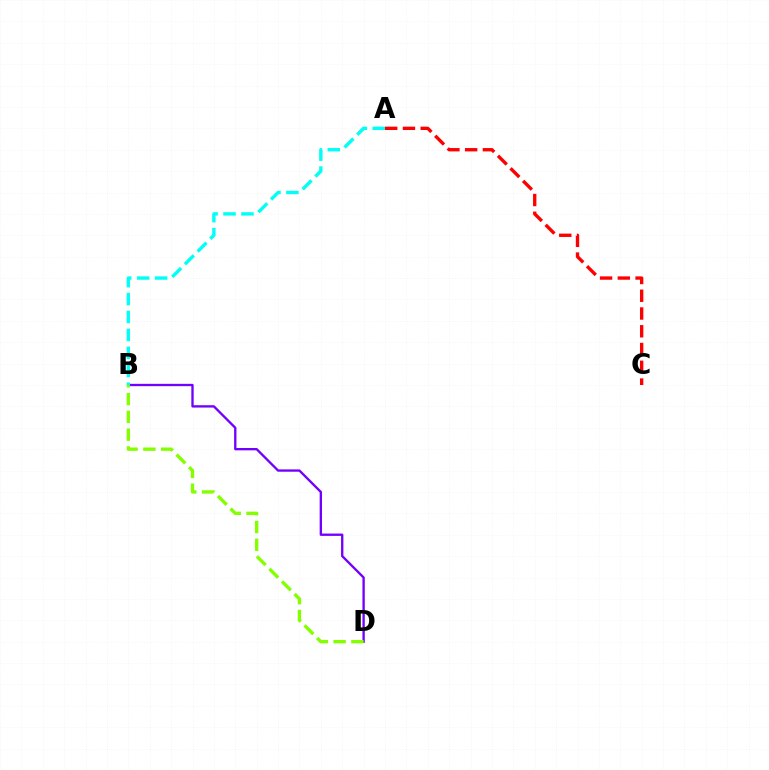{('B', 'D'): [{'color': '#7200ff', 'line_style': 'solid', 'thickness': 1.68}, {'color': '#84ff00', 'line_style': 'dashed', 'thickness': 2.42}], ('A', 'B'): [{'color': '#00fff6', 'line_style': 'dashed', 'thickness': 2.44}], ('A', 'C'): [{'color': '#ff0000', 'line_style': 'dashed', 'thickness': 2.41}]}